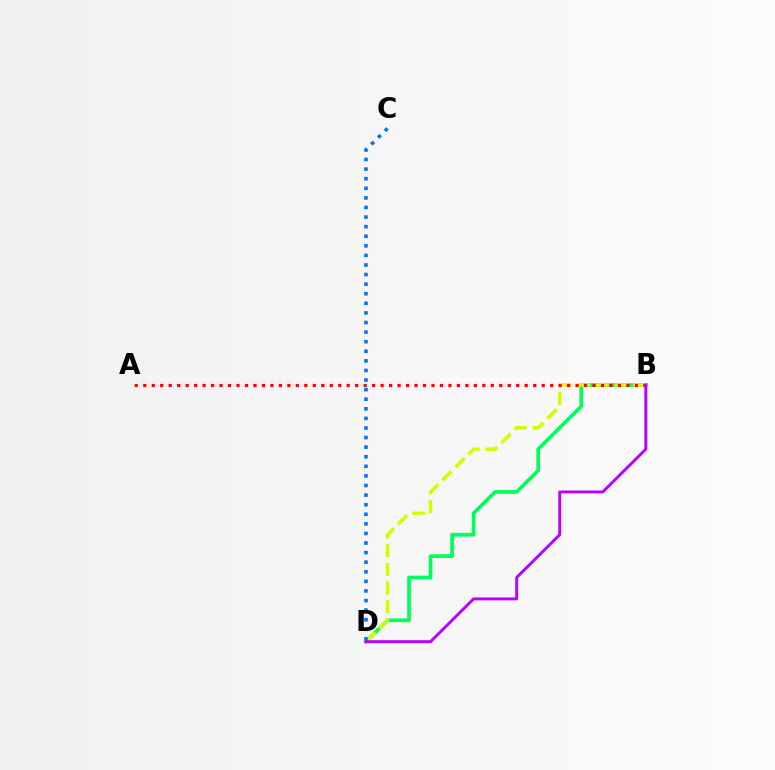{('B', 'D'): [{'color': '#00ff5c', 'line_style': 'solid', 'thickness': 2.67}, {'color': '#d1ff00', 'line_style': 'dashed', 'thickness': 2.54}, {'color': '#b900ff', 'line_style': 'solid', 'thickness': 2.12}], ('A', 'B'): [{'color': '#ff0000', 'line_style': 'dotted', 'thickness': 2.3}], ('C', 'D'): [{'color': '#0074ff', 'line_style': 'dotted', 'thickness': 2.6}]}